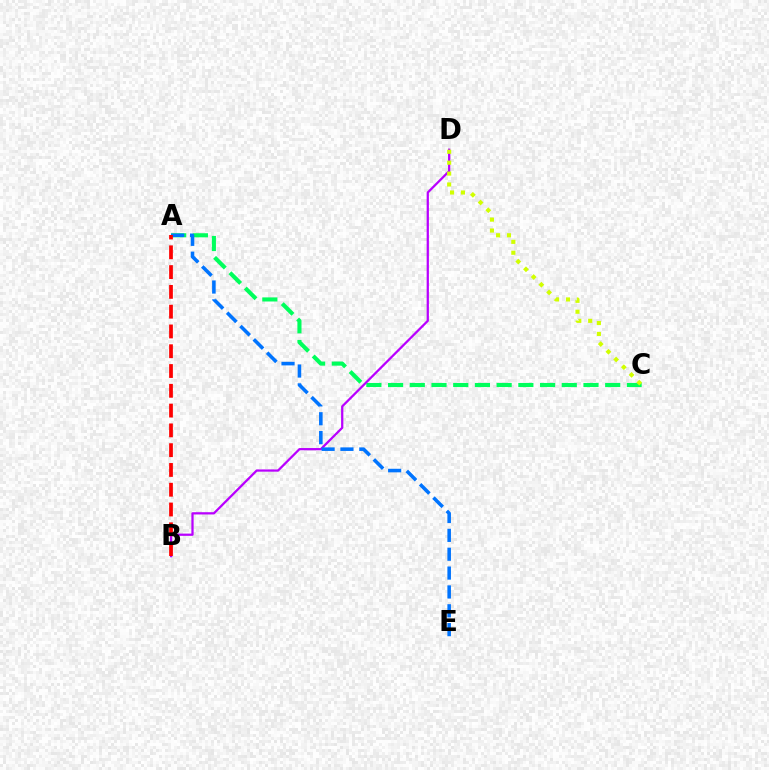{('A', 'C'): [{'color': '#00ff5c', 'line_style': 'dashed', 'thickness': 2.95}], ('B', 'D'): [{'color': '#b900ff', 'line_style': 'solid', 'thickness': 1.62}], ('A', 'E'): [{'color': '#0074ff', 'line_style': 'dashed', 'thickness': 2.56}], ('C', 'D'): [{'color': '#d1ff00', 'line_style': 'dotted', 'thickness': 2.96}], ('A', 'B'): [{'color': '#ff0000', 'line_style': 'dashed', 'thickness': 2.69}]}